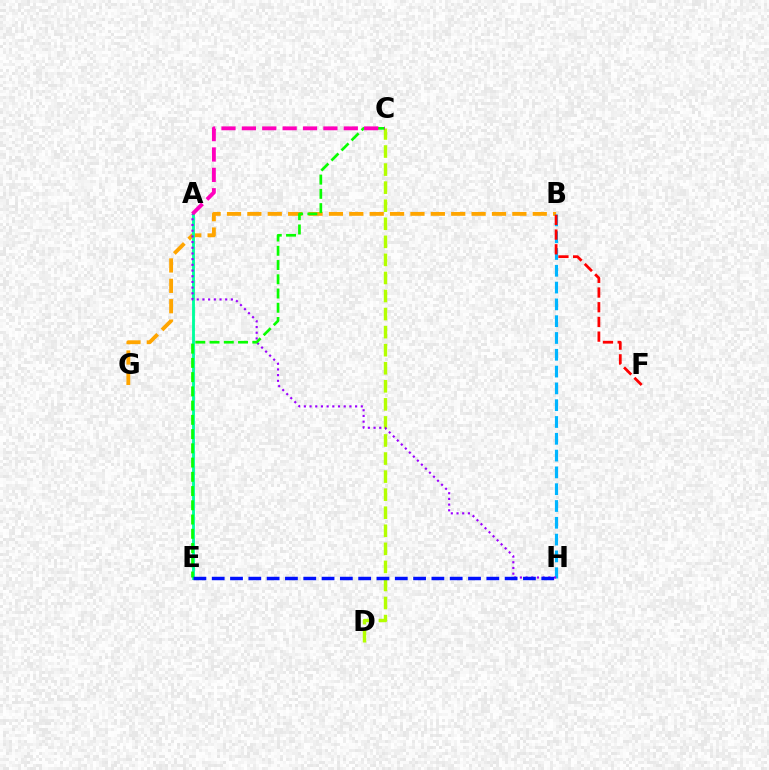{('B', 'G'): [{'color': '#ffa500', 'line_style': 'dashed', 'thickness': 2.77}], ('B', 'H'): [{'color': '#00b5ff', 'line_style': 'dashed', 'thickness': 2.28}], ('B', 'F'): [{'color': '#ff0000', 'line_style': 'dashed', 'thickness': 2.0}], ('A', 'E'): [{'color': '#00ff9d', 'line_style': 'solid', 'thickness': 2.06}], ('C', 'D'): [{'color': '#b3ff00', 'line_style': 'dashed', 'thickness': 2.45}], ('A', 'H'): [{'color': '#9b00ff', 'line_style': 'dotted', 'thickness': 1.55}], ('C', 'E'): [{'color': '#08ff00', 'line_style': 'dashed', 'thickness': 1.93}], ('E', 'H'): [{'color': '#0010ff', 'line_style': 'dashed', 'thickness': 2.49}], ('A', 'C'): [{'color': '#ff00bd', 'line_style': 'dashed', 'thickness': 2.77}]}